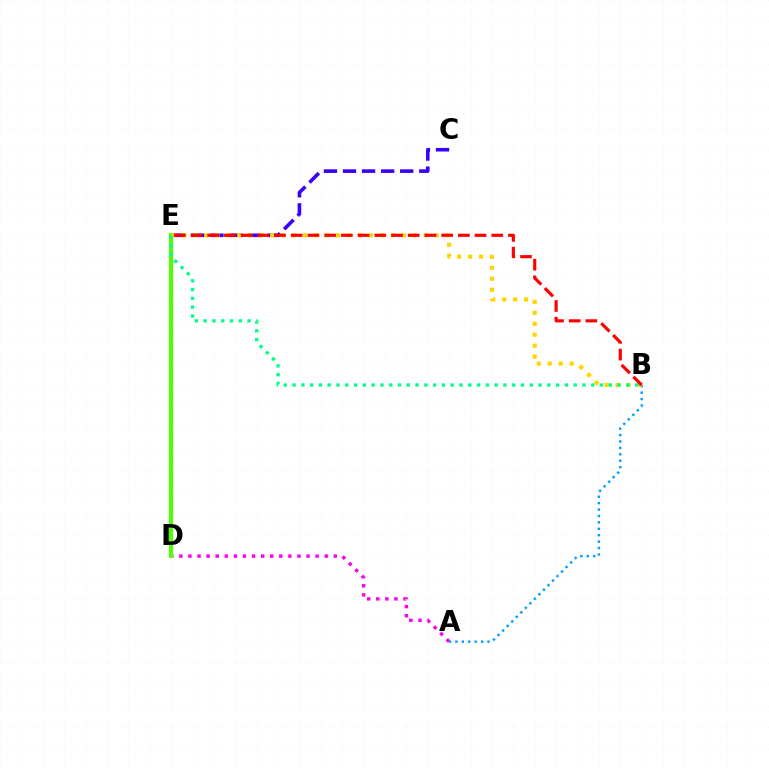{('A', 'D'): [{'color': '#ff00ed', 'line_style': 'dotted', 'thickness': 2.47}], ('C', 'E'): [{'color': '#3700ff', 'line_style': 'dashed', 'thickness': 2.59}], ('D', 'E'): [{'color': '#4fff00', 'line_style': 'solid', 'thickness': 2.95}], ('A', 'B'): [{'color': '#009eff', 'line_style': 'dotted', 'thickness': 1.74}], ('B', 'E'): [{'color': '#ffd500', 'line_style': 'dotted', 'thickness': 2.98}, {'color': '#00ff86', 'line_style': 'dotted', 'thickness': 2.39}, {'color': '#ff0000', 'line_style': 'dashed', 'thickness': 2.27}]}